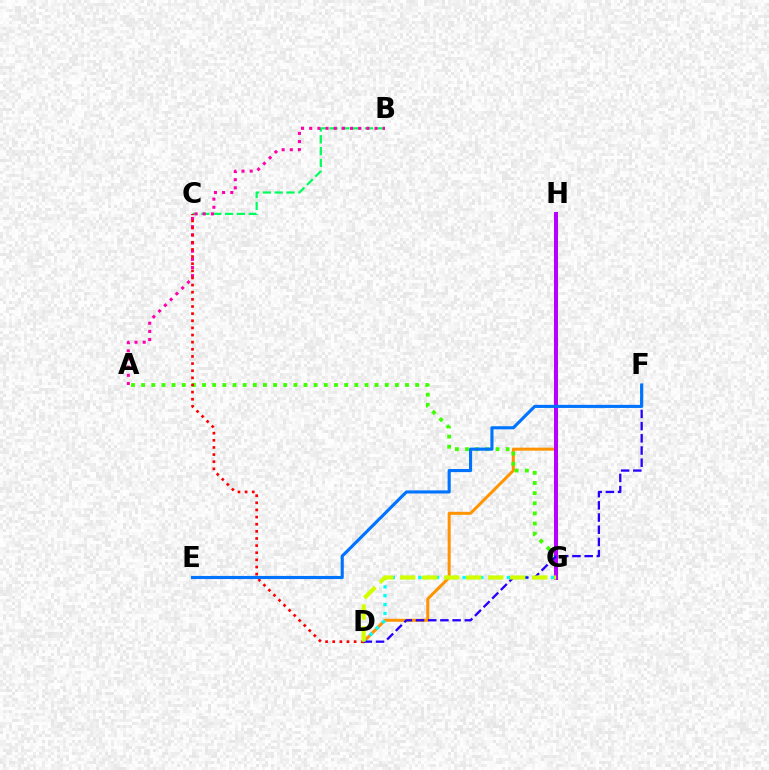{('D', 'H'): [{'color': '#ff9400', 'line_style': 'solid', 'thickness': 2.16}], ('B', 'C'): [{'color': '#00ff5c', 'line_style': 'dashed', 'thickness': 1.61}], ('A', 'G'): [{'color': '#3dff00', 'line_style': 'dotted', 'thickness': 2.76}], ('A', 'B'): [{'color': '#ff00ac', 'line_style': 'dotted', 'thickness': 2.22}], ('C', 'D'): [{'color': '#ff0000', 'line_style': 'dotted', 'thickness': 1.94}], ('D', 'G'): [{'color': '#00fff6', 'line_style': 'dotted', 'thickness': 2.41}, {'color': '#d1ff00', 'line_style': 'dashed', 'thickness': 2.99}], ('G', 'H'): [{'color': '#b900ff', 'line_style': 'solid', 'thickness': 2.89}], ('D', 'F'): [{'color': '#2500ff', 'line_style': 'dashed', 'thickness': 1.66}], ('E', 'F'): [{'color': '#0074ff', 'line_style': 'solid', 'thickness': 2.25}]}